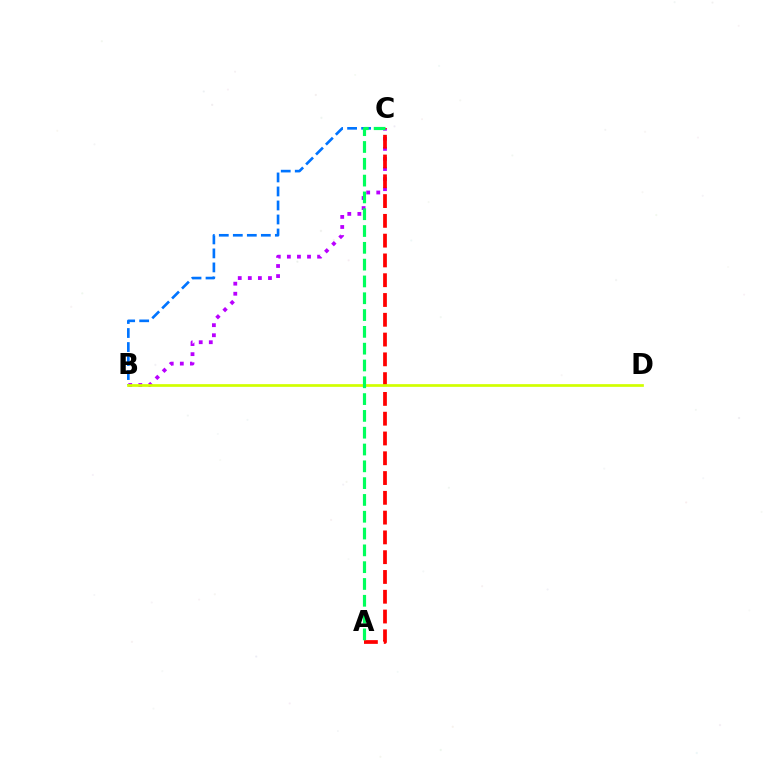{('B', 'C'): [{'color': '#b900ff', 'line_style': 'dotted', 'thickness': 2.74}, {'color': '#0074ff', 'line_style': 'dashed', 'thickness': 1.9}], ('A', 'C'): [{'color': '#ff0000', 'line_style': 'dashed', 'thickness': 2.69}, {'color': '#00ff5c', 'line_style': 'dashed', 'thickness': 2.28}], ('B', 'D'): [{'color': '#d1ff00', 'line_style': 'solid', 'thickness': 1.95}]}